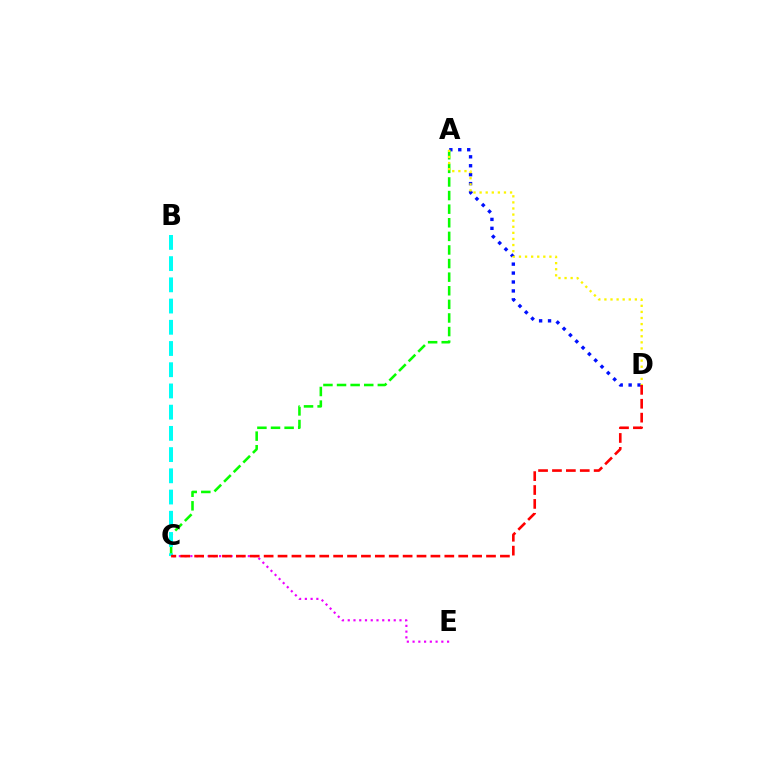{('A', 'D'): [{'color': '#0010ff', 'line_style': 'dotted', 'thickness': 2.43}, {'color': '#fcf500', 'line_style': 'dotted', 'thickness': 1.65}], ('A', 'C'): [{'color': '#08ff00', 'line_style': 'dashed', 'thickness': 1.85}], ('C', 'E'): [{'color': '#ee00ff', 'line_style': 'dotted', 'thickness': 1.56}], ('B', 'C'): [{'color': '#00fff6', 'line_style': 'dashed', 'thickness': 2.88}], ('C', 'D'): [{'color': '#ff0000', 'line_style': 'dashed', 'thickness': 1.89}]}